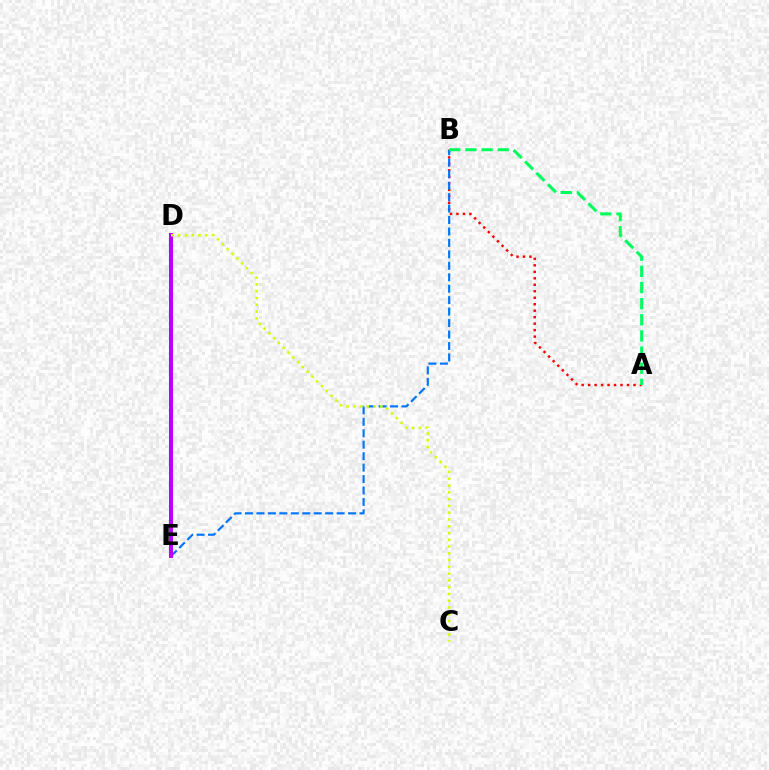{('A', 'B'): [{'color': '#ff0000', 'line_style': 'dotted', 'thickness': 1.76}, {'color': '#00ff5c', 'line_style': 'dashed', 'thickness': 2.19}], ('B', 'E'): [{'color': '#0074ff', 'line_style': 'dashed', 'thickness': 1.56}], ('D', 'E'): [{'color': '#b900ff', 'line_style': 'solid', 'thickness': 2.91}], ('C', 'D'): [{'color': '#d1ff00', 'line_style': 'dotted', 'thickness': 1.84}]}